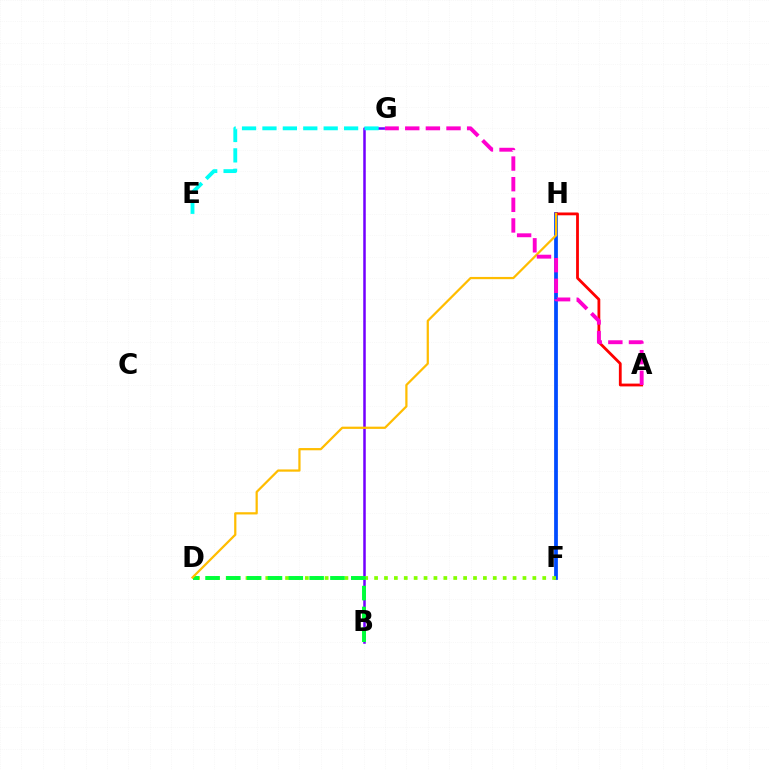{('B', 'G'): [{'color': '#7200ff', 'line_style': 'solid', 'thickness': 1.81}], ('F', 'H'): [{'color': '#004bff', 'line_style': 'solid', 'thickness': 2.7}], ('E', 'G'): [{'color': '#00fff6', 'line_style': 'dashed', 'thickness': 2.77}], ('D', 'F'): [{'color': '#84ff00', 'line_style': 'dotted', 'thickness': 2.69}], ('A', 'H'): [{'color': '#ff0000', 'line_style': 'solid', 'thickness': 2.02}], ('B', 'D'): [{'color': '#00ff39', 'line_style': 'dashed', 'thickness': 2.83}], ('D', 'H'): [{'color': '#ffbd00', 'line_style': 'solid', 'thickness': 1.61}], ('A', 'G'): [{'color': '#ff00cf', 'line_style': 'dashed', 'thickness': 2.8}]}